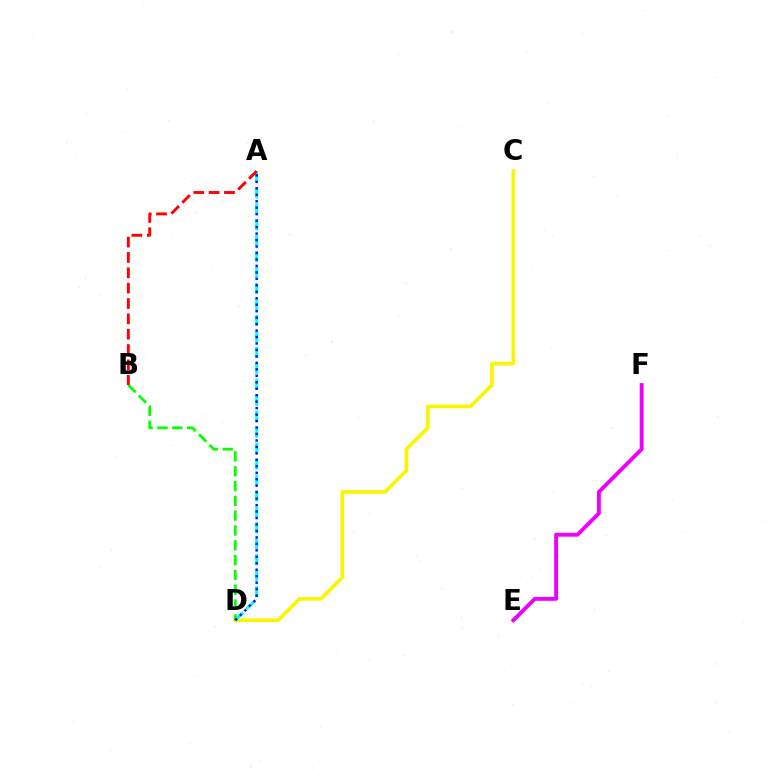{('C', 'D'): [{'color': '#fcf500', 'line_style': 'solid', 'thickness': 2.63}], ('E', 'F'): [{'color': '#ee00ff', 'line_style': 'solid', 'thickness': 2.79}], ('A', 'D'): [{'color': '#00fff6', 'line_style': 'dashed', 'thickness': 2.17}, {'color': '#0010ff', 'line_style': 'dotted', 'thickness': 1.76}], ('B', 'D'): [{'color': '#08ff00', 'line_style': 'dashed', 'thickness': 2.01}], ('A', 'B'): [{'color': '#ff0000', 'line_style': 'dashed', 'thickness': 2.09}]}